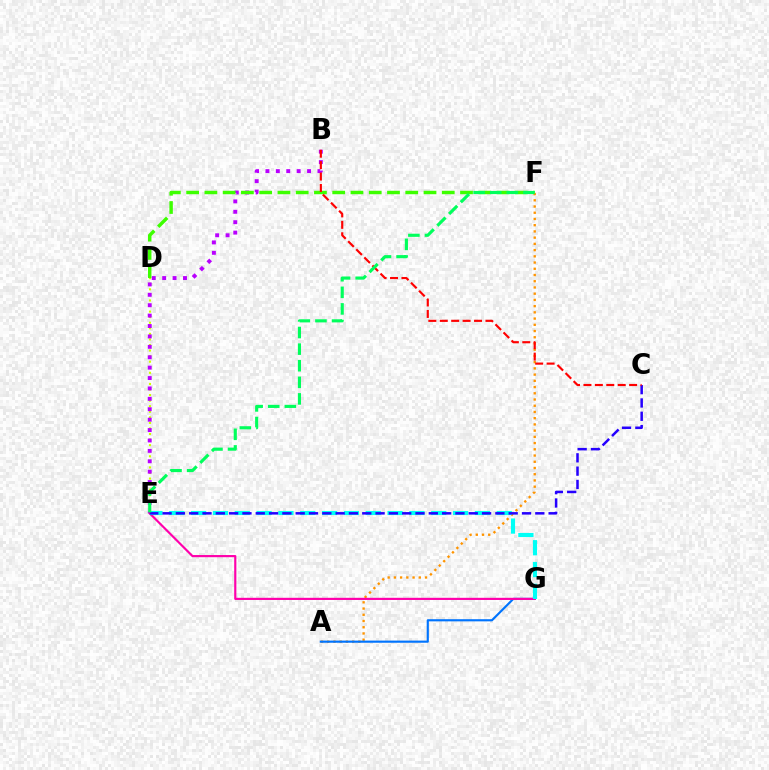{('D', 'E'): [{'color': '#d1ff00', 'line_style': 'dotted', 'thickness': 1.51}], ('B', 'E'): [{'color': '#b900ff', 'line_style': 'dotted', 'thickness': 2.83}], ('D', 'F'): [{'color': '#3dff00', 'line_style': 'dashed', 'thickness': 2.48}], ('A', 'F'): [{'color': '#ff9400', 'line_style': 'dotted', 'thickness': 1.69}], ('A', 'G'): [{'color': '#0074ff', 'line_style': 'solid', 'thickness': 1.55}], ('E', 'G'): [{'color': '#ff00ac', 'line_style': 'solid', 'thickness': 1.56}, {'color': '#00fff6', 'line_style': 'dashed', 'thickness': 2.97}], ('C', 'E'): [{'color': '#2500ff', 'line_style': 'dashed', 'thickness': 1.81}], ('B', 'C'): [{'color': '#ff0000', 'line_style': 'dashed', 'thickness': 1.55}], ('E', 'F'): [{'color': '#00ff5c', 'line_style': 'dashed', 'thickness': 2.25}]}